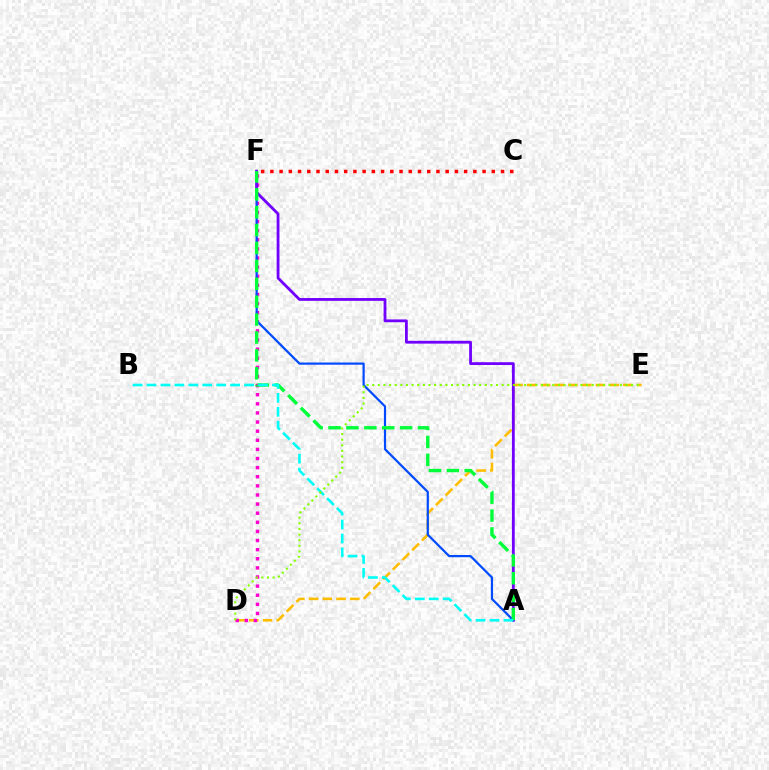{('D', 'E'): [{'color': '#ffbd00', 'line_style': 'dashed', 'thickness': 1.86}, {'color': '#84ff00', 'line_style': 'dotted', 'thickness': 1.53}], ('D', 'F'): [{'color': '#ff00cf', 'line_style': 'dotted', 'thickness': 2.48}], ('A', 'F'): [{'color': '#004bff', 'line_style': 'solid', 'thickness': 1.59}, {'color': '#7200ff', 'line_style': 'solid', 'thickness': 2.02}, {'color': '#00ff39', 'line_style': 'dashed', 'thickness': 2.43}], ('A', 'B'): [{'color': '#00fff6', 'line_style': 'dashed', 'thickness': 1.89}], ('C', 'F'): [{'color': '#ff0000', 'line_style': 'dotted', 'thickness': 2.51}]}